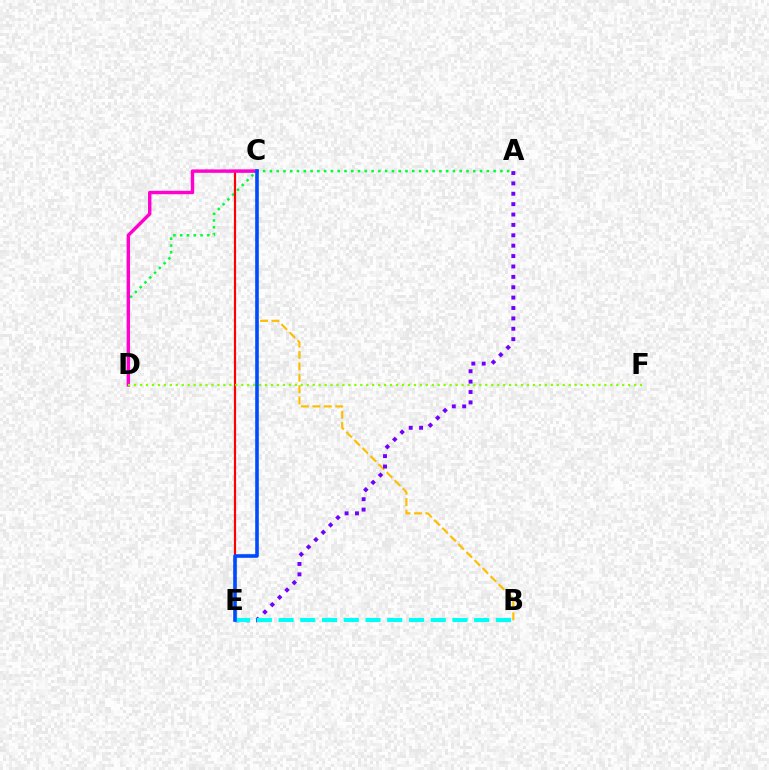{('B', 'C'): [{'color': '#ffbd00', 'line_style': 'dashed', 'thickness': 1.55}], ('A', 'E'): [{'color': '#7200ff', 'line_style': 'dotted', 'thickness': 2.82}], ('A', 'D'): [{'color': '#00ff39', 'line_style': 'dotted', 'thickness': 1.84}], ('B', 'E'): [{'color': '#00fff6', 'line_style': 'dashed', 'thickness': 2.95}], ('C', 'E'): [{'color': '#ff0000', 'line_style': 'solid', 'thickness': 1.57}, {'color': '#004bff', 'line_style': 'solid', 'thickness': 2.58}], ('C', 'D'): [{'color': '#ff00cf', 'line_style': 'solid', 'thickness': 2.45}], ('D', 'F'): [{'color': '#84ff00', 'line_style': 'dotted', 'thickness': 1.62}]}